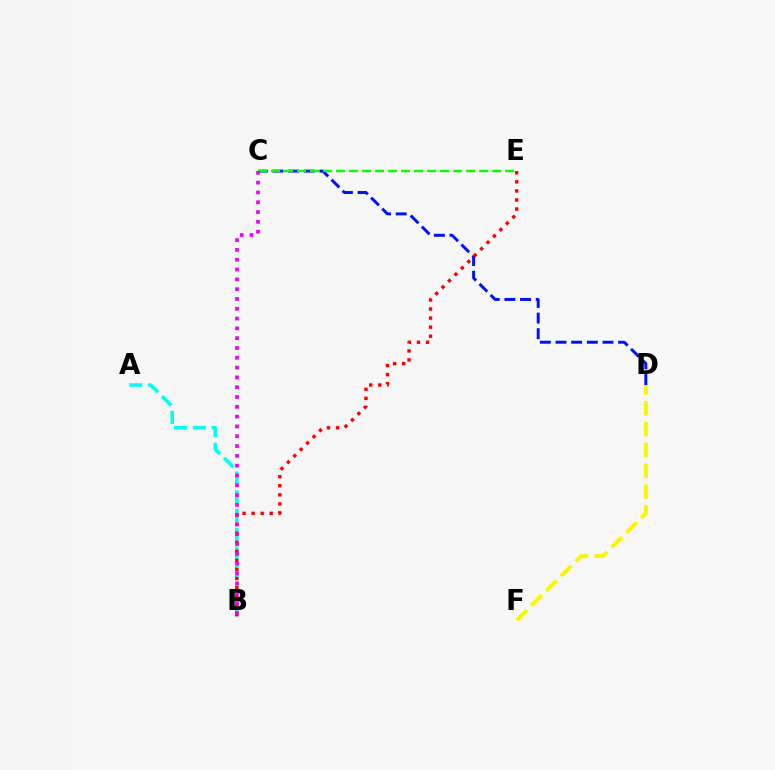{('A', 'B'): [{'color': '#00fff6', 'line_style': 'dashed', 'thickness': 2.55}], ('C', 'D'): [{'color': '#0010ff', 'line_style': 'dashed', 'thickness': 2.13}], ('C', 'E'): [{'color': '#08ff00', 'line_style': 'dashed', 'thickness': 1.77}], ('B', 'E'): [{'color': '#ff0000', 'line_style': 'dotted', 'thickness': 2.46}], ('D', 'F'): [{'color': '#fcf500', 'line_style': 'dashed', 'thickness': 2.83}], ('B', 'C'): [{'color': '#ee00ff', 'line_style': 'dotted', 'thickness': 2.66}]}